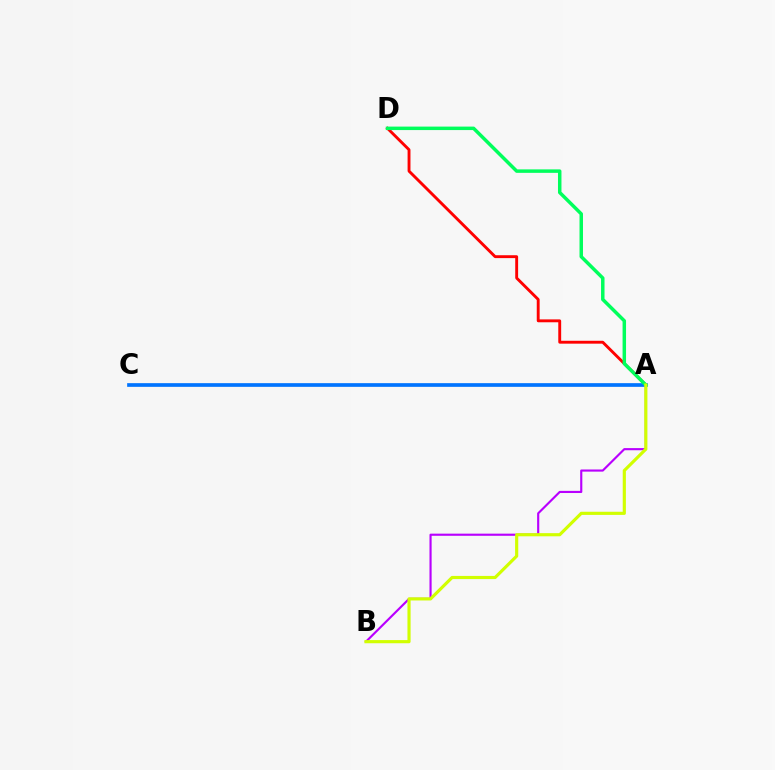{('A', 'D'): [{'color': '#ff0000', 'line_style': 'solid', 'thickness': 2.08}, {'color': '#00ff5c', 'line_style': 'solid', 'thickness': 2.5}], ('A', 'B'): [{'color': '#b900ff', 'line_style': 'solid', 'thickness': 1.54}, {'color': '#d1ff00', 'line_style': 'solid', 'thickness': 2.27}], ('A', 'C'): [{'color': '#0074ff', 'line_style': 'solid', 'thickness': 2.65}]}